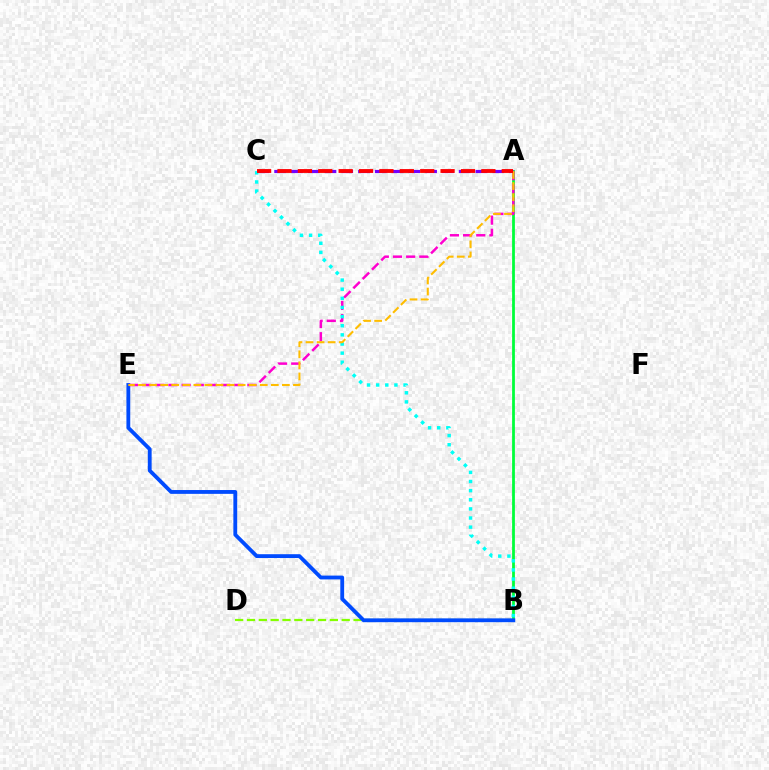{('A', 'B'): [{'color': '#00ff39', 'line_style': 'solid', 'thickness': 2.0}], ('B', 'D'): [{'color': '#84ff00', 'line_style': 'dashed', 'thickness': 1.61}], ('B', 'E'): [{'color': '#004bff', 'line_style': 'solid', 'thickness': 2.75}], ('A', 'E'): [{'color': '#ff00cf', 'line_style': 'dashed', 'thickness': 1.79}, {'color': '#ffbd00', 'line_style': 'dashed', 'thickness': 1.5}], ('A', 'C'): [{'color': '#7200ff', 'line_style': 'dashed', 'thickness': 2.28}, {'color': '#ff0000', 'line_style': 'dashed', 'thickness': 2.77}], ('B', 'C'): [{'color': '#00fff6', 'line_style': 'dotted', 'thickness': 2.48}]}